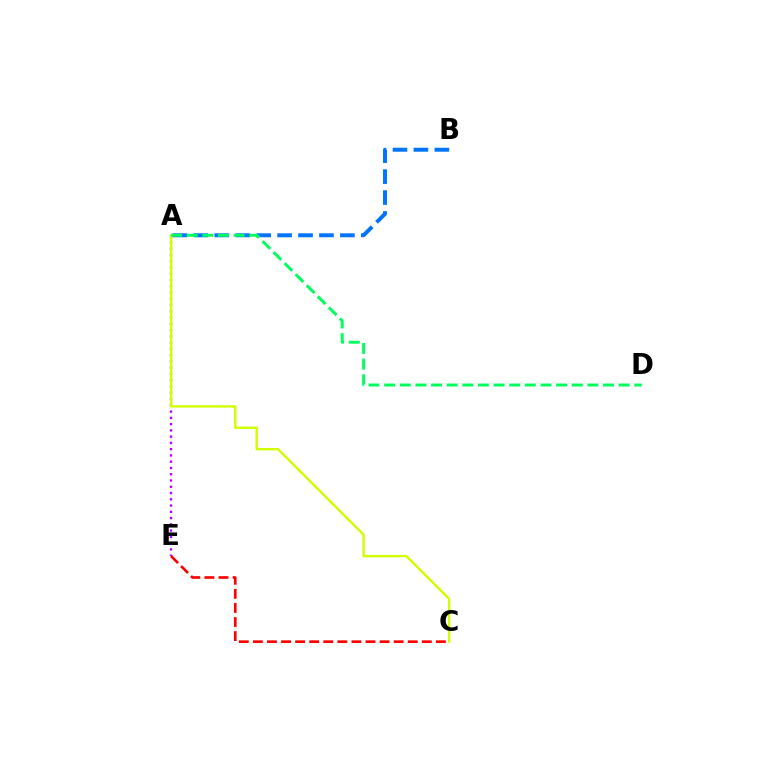{('A', 'E'): [{'color': '#b900ff', 'line_style': 'dotted', 'thickness': 1.7}], ('A', 'C'): [{'color': '#d1ff00', 'line_style': 'solid', 'thickness': 1.74}], ('A', 'B'): [{'color': '#0074ff', 'line_style': 'dashed', 'thickness': 2.84}], ('C', 'E'): [{'color': '#ff0000', 'line_style': 'dashed', 'thickness': 1.91}], ('A', 'D'): [{'color': '#00ff5c', 'line_style': 'dashed', 'thickness': 2.12}]}